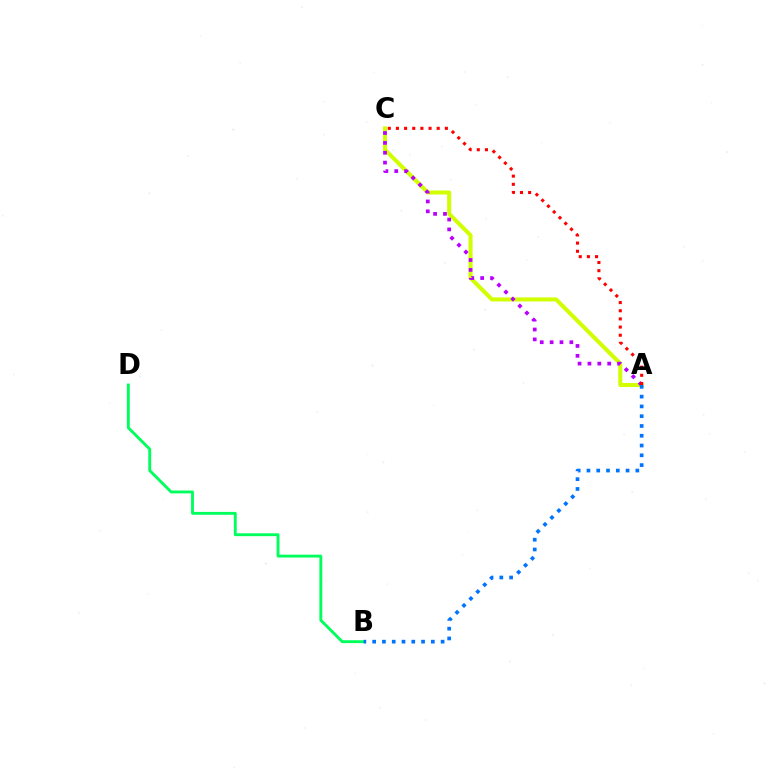{('A', 'C'): [{'color': '#d1ff00', 'line_style': 'solid', 'thickness': 2.9}, {'color': '#b900ff', 'line_style': 'dotted', 'thickness': 2.68}, {'color': '#ff0000', 'line_style': 'dotted', 'thickness': 2.22}], ('B', 'D'): [{'color': '#00ff5c', 'line_style': 'solid', 'thickness': 2.07}], ('A', 'B'): [{'color': '#0074ff', 'line_style': 'dotted', 'thickness': 2.66}]}